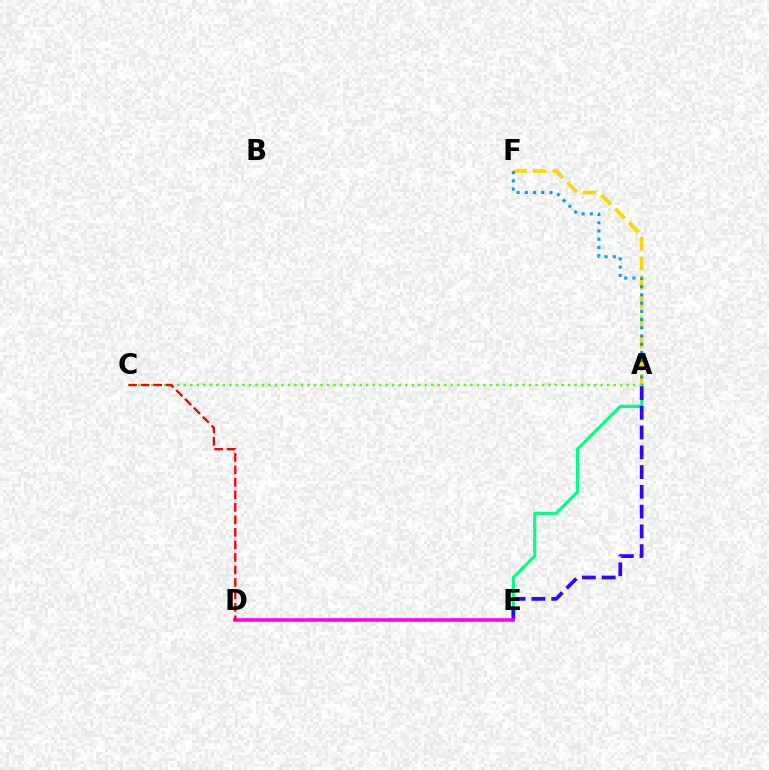{('A', 'E'): [{'color': '#00ff86', 'line_style': 'solid', 'thickness': 2.26}, {'color': '#3700ff', 'line_style': 'dashed', 'thickness': 2.69}], ('A', 'F'): [{'color': '#ffd500', 'line_style': 'dashed', 'thickness': 2.66}, {'color': '#009eff', 'line_style': 'dotted', 'thickness': 2.23}], ('A', 'C'): [{'color': '#4fff00', 'line_style': 'dotted', 'thickness': 1.77}], ('D', 'E'): [{'color': '#ff00ed', 'line_style': 'solid', 'thickness': 2.58}], ('C', 'D'): [{'color': '#ff0000', 'line_style': 'dashed', 'thickness': 1.7}]}